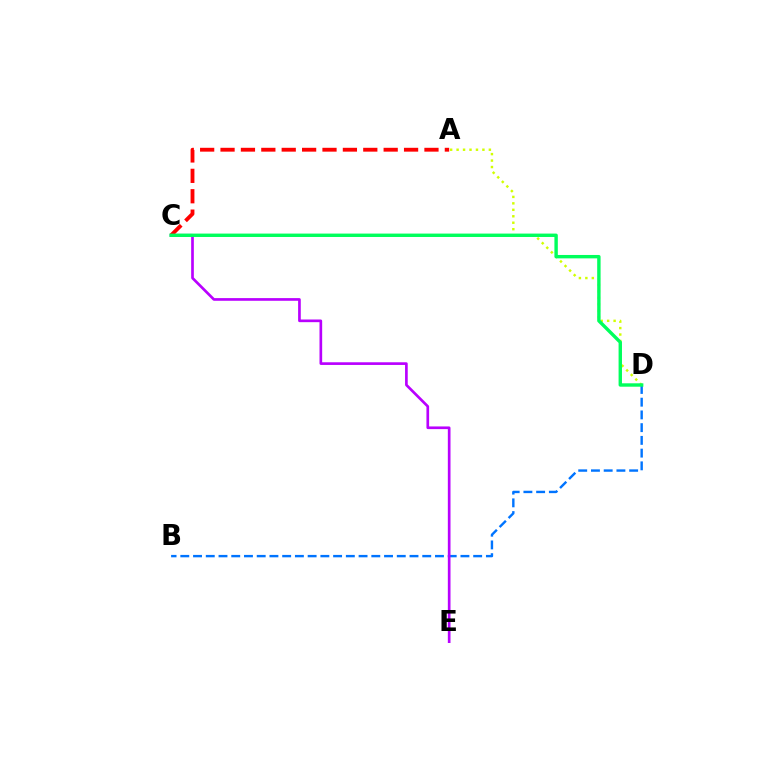{('B', 'D'): [{'color': '#0074ff', 'line_style': 'dashed', 'thickness': 1.73}], ('A', 'D'): [{'color': '#d1ff00', 'line_style': 'dotted', 'thickness': 1.75}], ('C', 'E'): [{'color': '#b900ff', 'line_style': 'solid', 'thickness': 1.92}], ('A', 'C'): [{'color': '#ff0000', 'line_style': 'dashed', 'thickness': 2.77}], ('C', 'D'): [{'color': '#00ff5c', 'line_style': 'solid', 'thickness': 2.45}]}